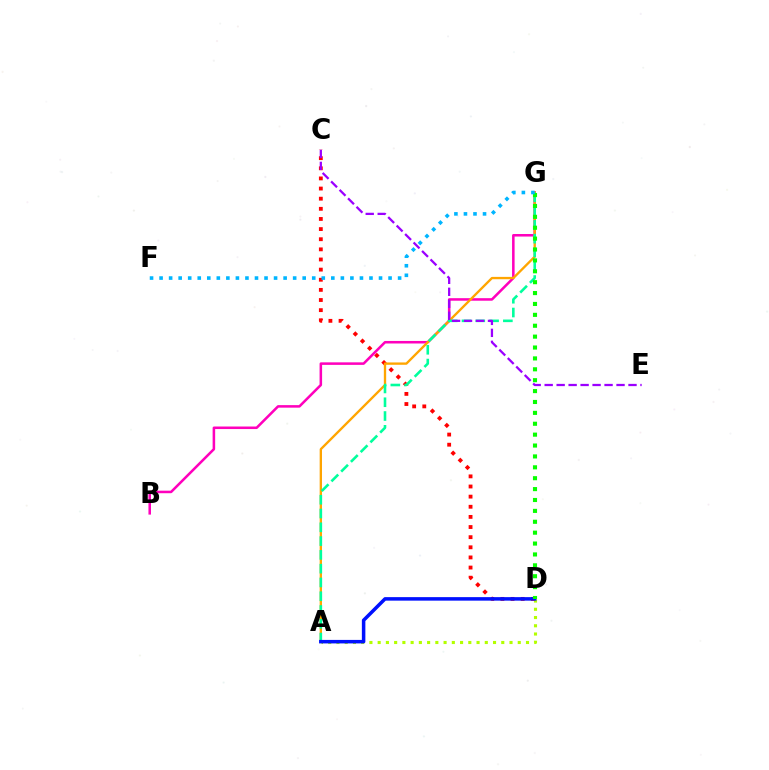{('B', 'G'): [{'color': '#ff00bd', 'line_style': 'solid', 'thickness': 1.83}], ('A', 'D'): [{'color': '#b3ff00', 'line_style': 'dotted', 'thickness': 2.24}, {'color': '#0010ff', 'line_style': 'solid', 'thickness': 2.53}], ('C', 'D'): [{'color': '#ff0000', 'line_style': 'dotted', 'thickness': 2.75}], ('A', 'G'): [{'color': '#ffa500', 'line_style': 'solid', 'thickness': 1.68}, {'color': '#00ff9d', 'line_style': 'dashed', 'thickness': 1.87}], ('C', 'E'): [{'color': '#9b00ff', 'line_style': 'dashed', 'thickness': 1.63}], ('D', 'G'): [{'color': '#08ff00', 'line_style': 'dotted', 'thickness': 2.96}], ('F', 'G'): [{'color': '#00b5ff', 'line_style': 'dotted', 'thickness': 2.59}]}